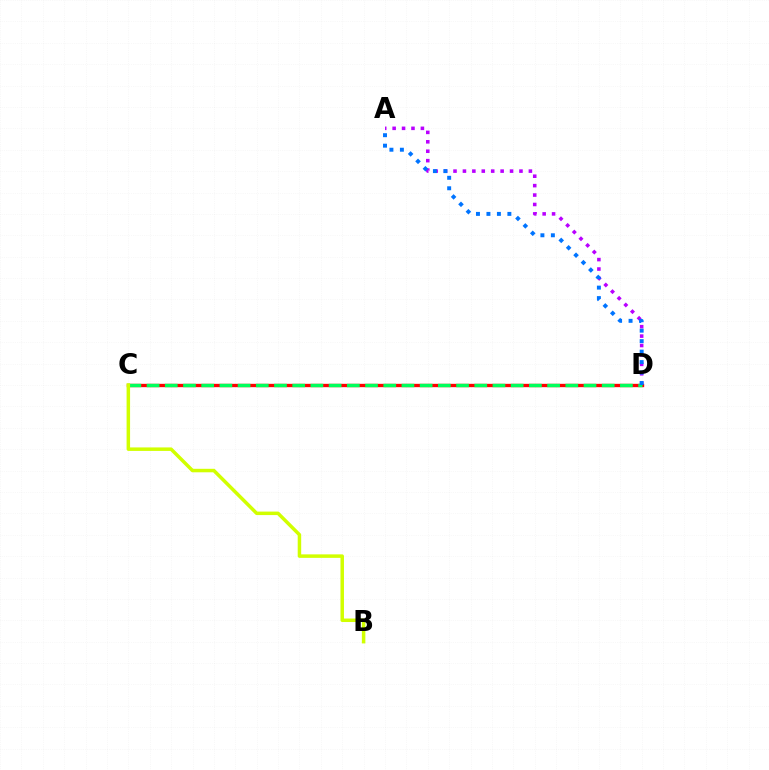{('A', 'D'): [{'color': '#b900ff', 'line_style': 'dotted', 'thickness': 2.56}, {'color': '#0074ff', 'line_style': 'dotted', 'thickness': 2.84}], ('C', 'D'): [{'color': '#ff0000', 'line_style': 'solid', 'thickness': 2.41}, {'color': '#00ff5c', 'line_style': 'dashed', 'thickness': 2.47}], ('B', 'C'): [{'color': '#d1ff00', 'line_style': 'solid', 'thickness': 2.52}]}